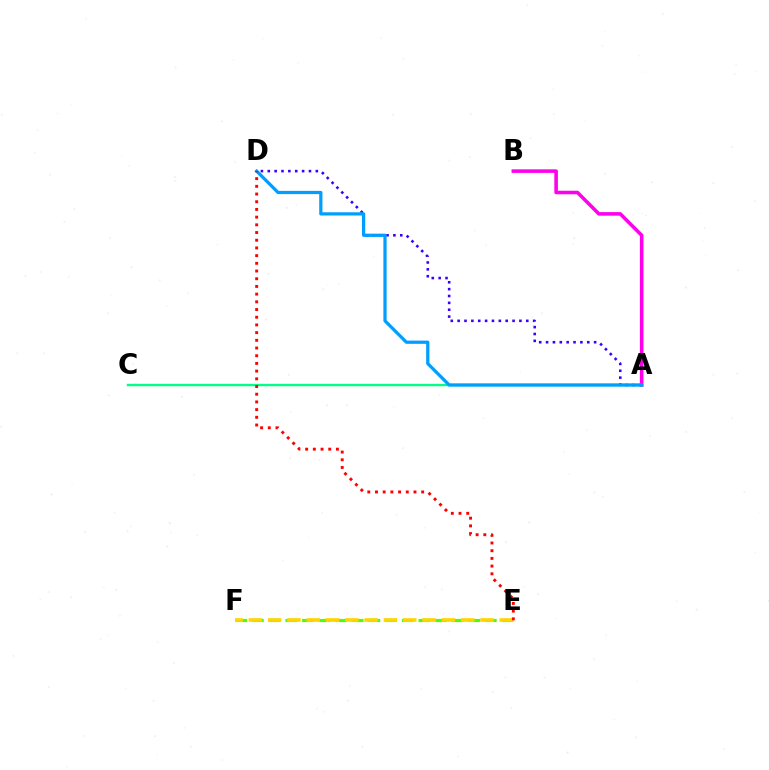{('A', 'D'): [{'color': '#3700ff', 'line_style': 'dotted', 'thickness': 1.86}, {'color': '#009eff', 'line_style': 'solid', 'thickness': 2.33}], ('A', 'B'): [{'color': '#ff00ed', 'line_style': 'solid', 'thickness': 2.56}], ('E', 'F'): [{'color': '#4fff00', 'line_style': 'dashed', 'thickness': 2.26}, {'color': '#ffd500', 'line_style': 'dashed', 'thickness': 2.62}], ('A', 'C'): [{'color': '#00ff86', 'line_style': 'solid', 'thickness': 1.71}], ('D', 'E'): [{'color': '#ff0000', 'line_style': 'dotted', 'thickness': 2.09}]}